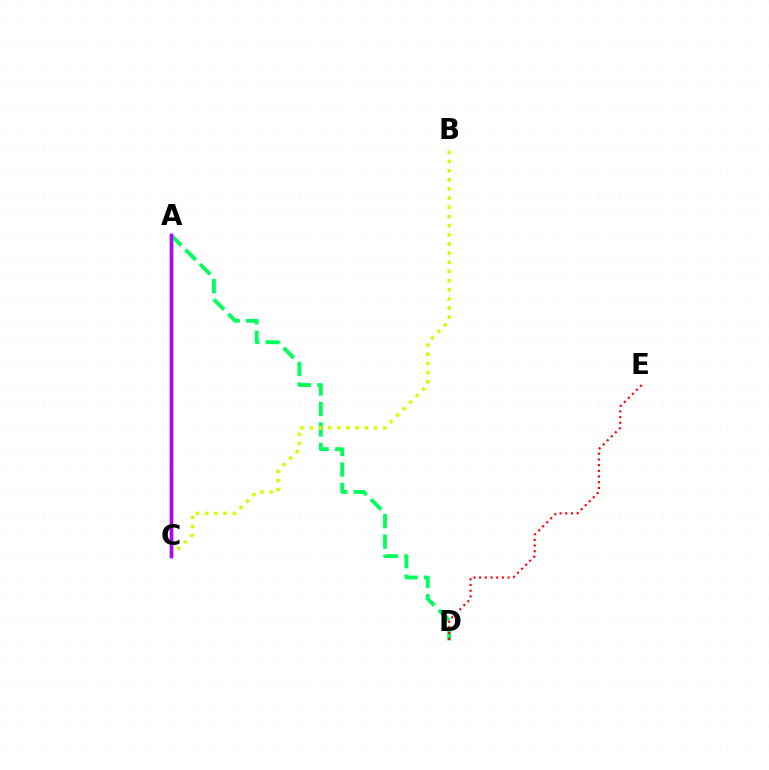{('A', 'C'): [{'color': '#0074ff', 'line_style': 'solid', 'thickness': 2.48}, {'color': '#b900ff', 'line_style': 'solid', 'thickness': 2.43}], ('A', 'D'): [{'color': '#00ff5c', 'line_style': 'dashed', 'thickness': 2.78}], ('B', 'C'): [{'color': '#d1ff00', 'line_style': 'dotted', 'thickness': 2.49}], ('D', 'E'): [{'color': '#ff0000', 'line_style': 'dotted', 'thickness': 1.55}]}